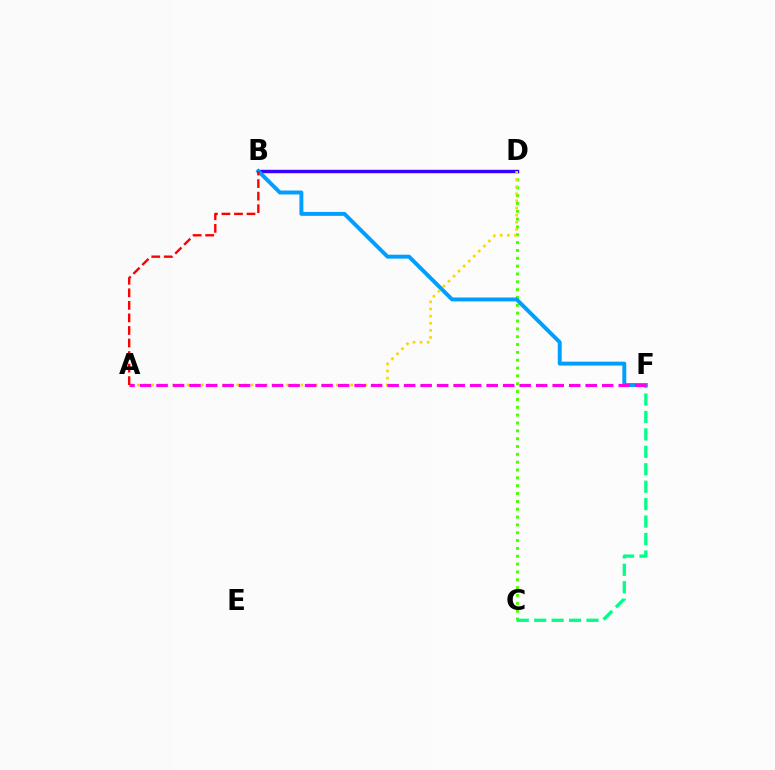{('C', 'D'): [{'color': '#4fff00', 'line_style': 'dotted', 'thickness': 2.13}], ('C', 'F'): [{'color': '#00ff86', 'line_style': 'dashed', 'thickness': 2.37}], ('B', 'D'): [{'color': '#3700ff', 'line_style': 'solid', 'thickness': 2.45}], ('B', 'F'): [{'color': '#009eff', 'line_style': 'solid', 'thickness': 2.83}], ('A', 'D'): [{'color': '#ffd500', 'line_style': 'dotted', 'thickness': 1.93}], ('A', 'F'): [{'color': '#ff00ed', 'line_style': 'dashed', 'thickness': 2.24}], ('A', 'B'): [{'color': '#ff0000', 'line_style': 'dashed', 'thickness': 1.7}]}